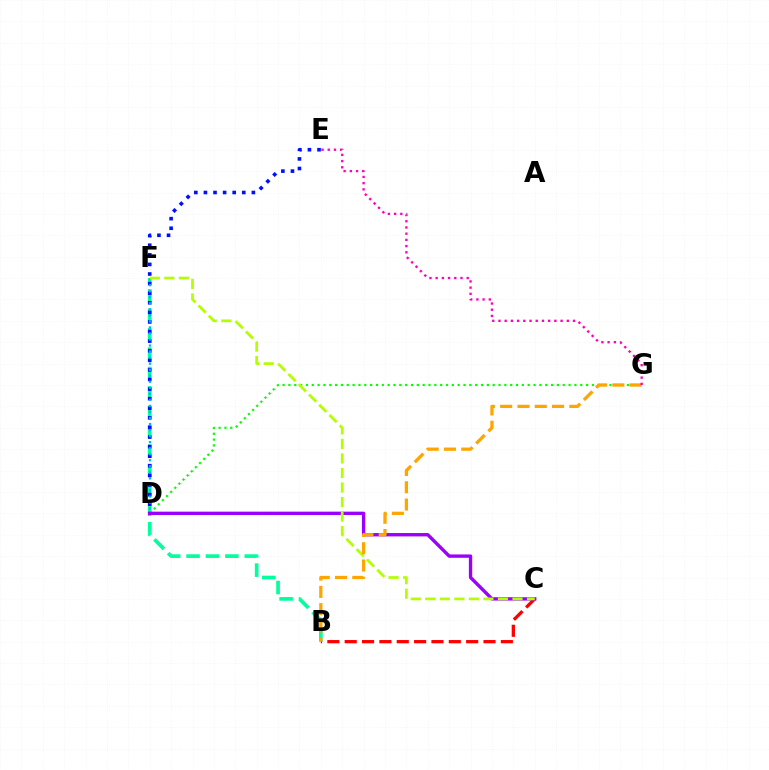{('B', 'F'): [{'color': '#00ff9d', 'line_style': 'dashed', 'thickness': 2.64}], ('D', 'E'): [{'color': '#0010ff', 'line_style': 'dotted', 'thickness': 2.61}], ('D', 'G'): [{'color': '#08ff00', 'line_style': 'dotted', 'thickness': 1.59}], ('B', 'C'): [{'color': '#ff0000', 'line_style': 'dashed', 'thickness': 2.36}], ('C', 'D'): [{'color': '#9b00ff', 'line_style': 'solid', 'thickness': 2.42}], ('D', 'F'): [{'color': '#00b5ff', 'line_style': 'dotted', 'thickness': 1.64}], ('C', 'F'): [{'color': '#b3ff00', 'line_style': 'dashed', 'thickness': 1.97}], ('B', 'G'): [{'color': '#ffa500', 'line_style': 'dashed', 'thickness': 2.35}], ('E', 'G'): [{'color': '#ff00bd', 'line_style': 'dotted', 'thickness': 1.69}]}